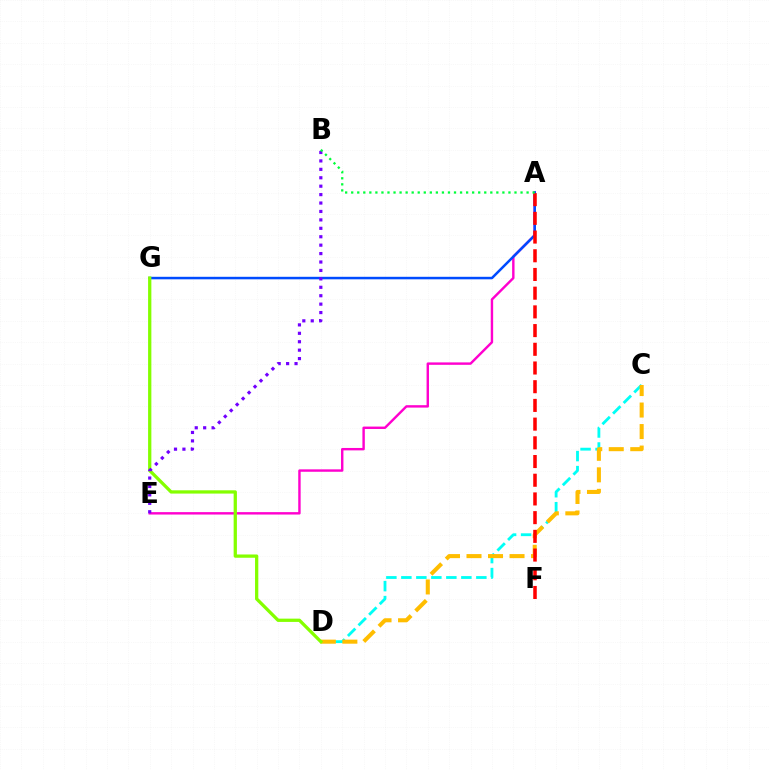{('A', 'E'): [{'color': '#ff00cf', 'line_style': 'solid', 'thickness': 1.74}], ('C', 'D'): [{'color': '#00fff6', 'line_style': 'dashed', 'thickness': 2.04}, {'color': '#ffbd00', 'line_style': 'dashed', 'thickness': 2.92}], ('A', 'G'): [{'color': '#004bff', 'line_style': 'solid', 'thickness': 1.81}], ('A', 'F'): [{'color': '#ff0000', 'line_style': 'dashed', 'thickness': 2.54}], ('D', 'G'): [{'color': '#84ff00', 'line_style': 'solid', 'thickness': 2.36}], ('B', 'E'): [{'color': '#7200ff', 'line_style': 'dotted', 'thickness': 2.29}], ('A', 'B'): [{'color': '#00ff39', 'line_style': 'dotted', 'thickness': 1.64}]}